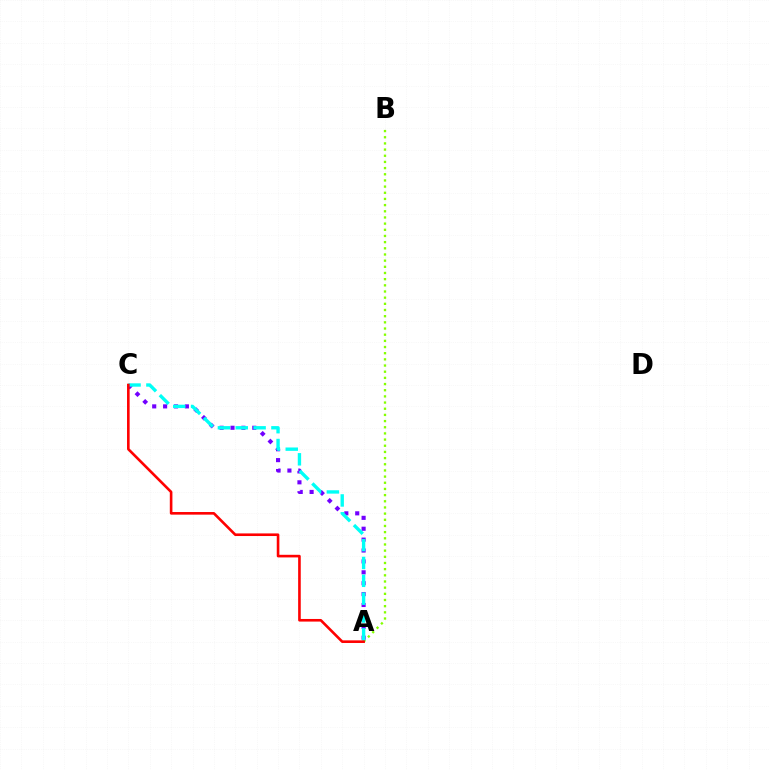{('A', 'B'): [{'color': '#84ff00', 'line_style': 'dotted', 'thickness': 1.68}], ('A', 'C'): [{'color': '#7200ff', 'line_style': 'dotted', 'thickness': 2.96}, {'color': '#00fff6', 'line_style': 'dashed', 'thickness': 2.42}, {'color': '#ff0000', 'line_style': 'solid', 'thickness': 1.88}]}